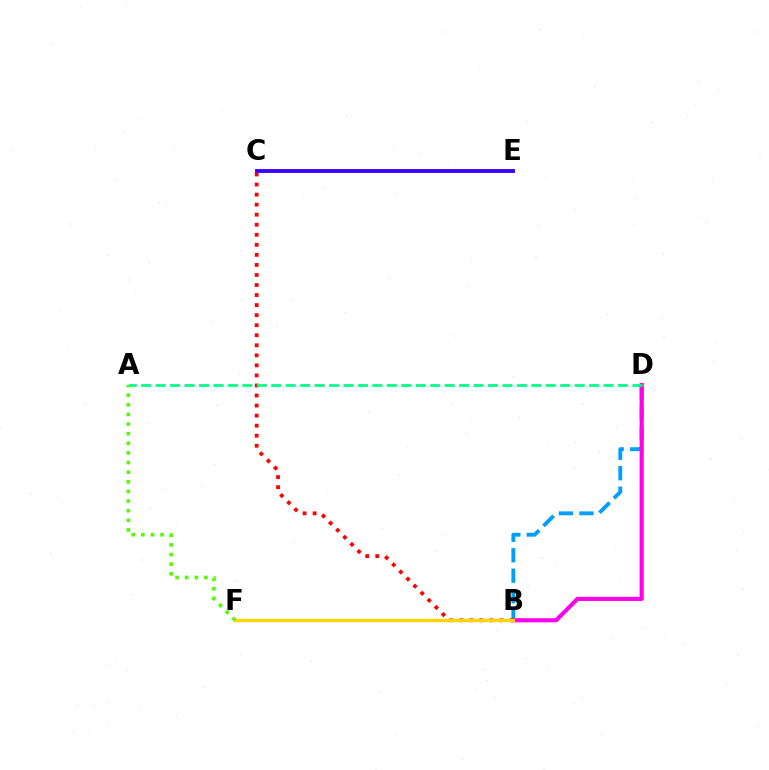{('B', 'D'): [{'color': '#009eff', 'line_style': 'dashed', 'thickness': 2.78}, {'color': '#ff00ed', 'line_style': 'solid', 'thickness': 2.96}], ('B', 'C'): [{'color': '#ff0000', 'line_style': 'dotted', 'thickness': 2.73}], ('A', 'D'): [{'color': '#00ff86', 'line_style': 'dashed', 'thickness': 1.96}], ('C', 'E'): [{'color': '#3700ff', 'line_style': 'solid', 'thickness': 2.77}], ('B', 'F'): [{'color': '#ffd500', 'line_style': 'solid', 'thickness': 2.43}], ('A', 'F'): [{'color': '#4fff00', 'line_style': 'dotted', 'thickness': 2.62}]}